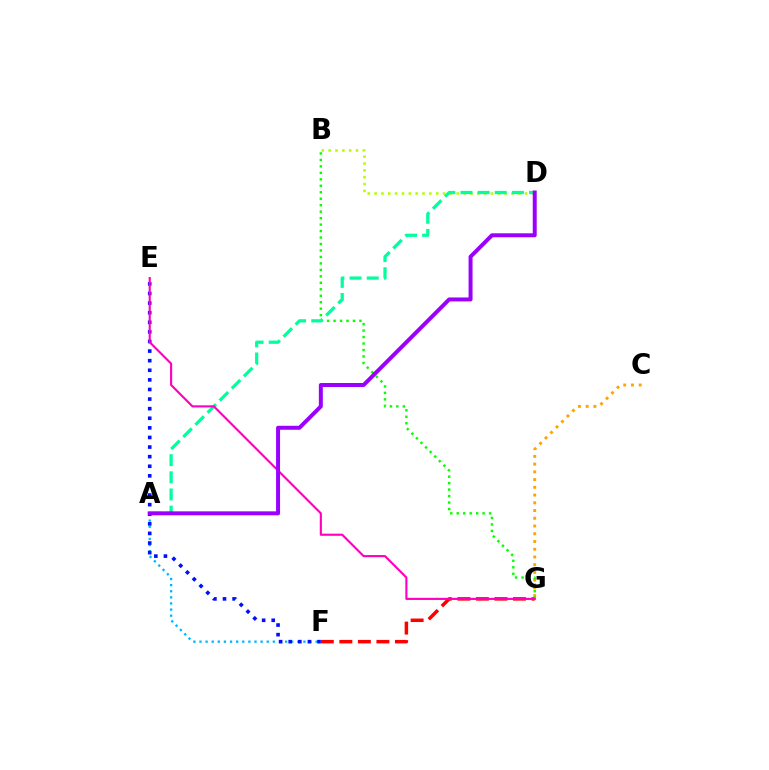{('A', 'F'): [{'color': '#00b5ff', 'line_style': 'dotted', 'thickness': 1.66}], ('B', 'D'): [{'color': '#b3ff00', 'line_style': 'dotted', 'thickness': 1.86}], ('C', 'G'): [{'color': '#ffa500', 'line_style': 'dotted', 'thickness': 2.1}], ('F', 'G'): [{'color': '#ff0000', 'line_style': 'dashed', 'thickness': 2.52}], ('B', 'G'): [{'color': '#08ff00', 'line_style': 'dotted', 'thickness': 1.76}], ('A', 'D'): [{'color': '#00ff9d', 'line_style': 'dashed', 'thickness': 2.33}, {'color': '#9b00ff', 'line_style': 'solid', 'thickness': 2.86}], ('E', 'F'): [{'color': '#0010ff', 'line_style': 'dotted', 'thickness': 2.61}], ('E', 'G'): [{'color': '#ff00bd', 'line_style': 'solid', 'thickness': 1.54}]}